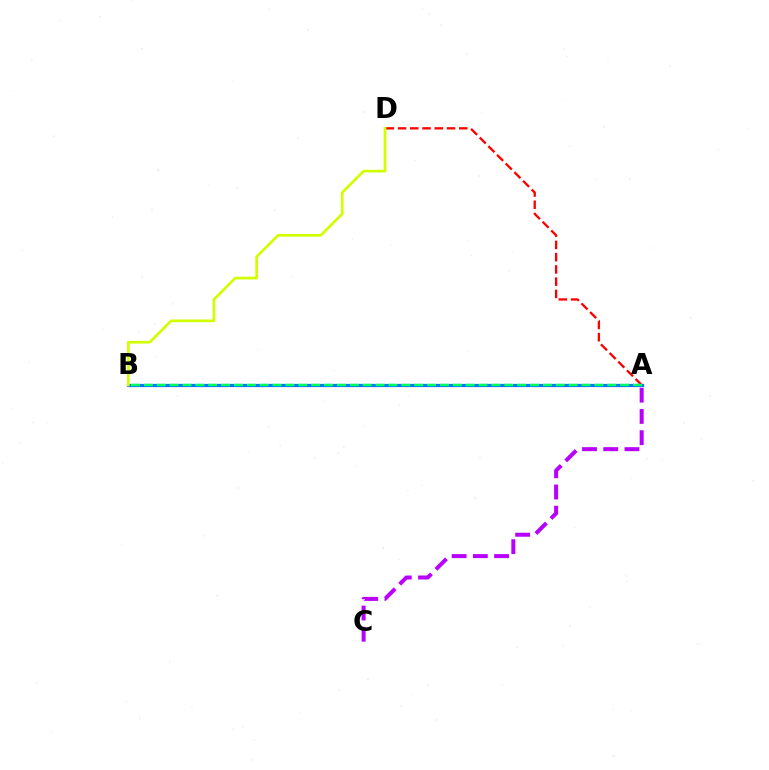{('A', 'D'): [{'color': '#ff0000', 'line_style': 'dashed', 'thickness': 1.66}], ('A', 'B'): [{'color': '#0074ff', 'line_style': 'solid', 'thickness': 2.31}, {'color': '#00ff5c', 'line_style': 'dashed', 'thickness': 1.75}], ('B', 'D'): [{'color': '#d1ff00', 'line_style': 'solid', 'thickness': 1.94}], ('A', 'C'): [{'color': '#b900ff', 'line_style': 'dashed', 'thickness': 2.88}]}